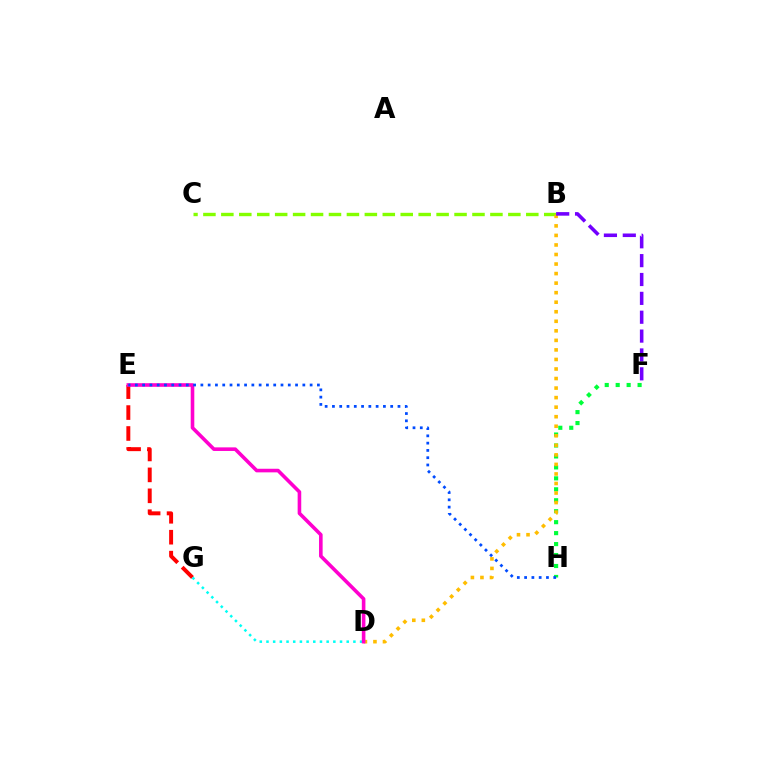{('F', 'H'): [{'color': '#00ff39', 'line_style': 'dotted', 'thickness': 2.98}], ('B', 'C'): [{'color': '#84ff00', 'line_style': 'dashed', 'thickness': 2.44}], ('B', 'D'): [{'color': '#ffbd00', 'line_style': 'dotted', 'thickness': 2.59}], ('B', 'F'): [{'color': '#7200ff', 'line_style': 'dashed', 'thickness': 2.56}], ('E', 'G'): [{'color': '#ff0000', 'line_style': 'dashed', 'thickness': 2.84}], ('D', 'G'): [{'color': '#00fff6', 'line_style': 'dotted', 'thickness': 1.82}], ('D', 'E'): [{'color': '#ff00cf', 'line_style': 'solid', 'thickness': 2.59}], ('E', 'H'): [{'color': '#004bff', 'line_style': 'dotted', 'thickness': 1.98}]}